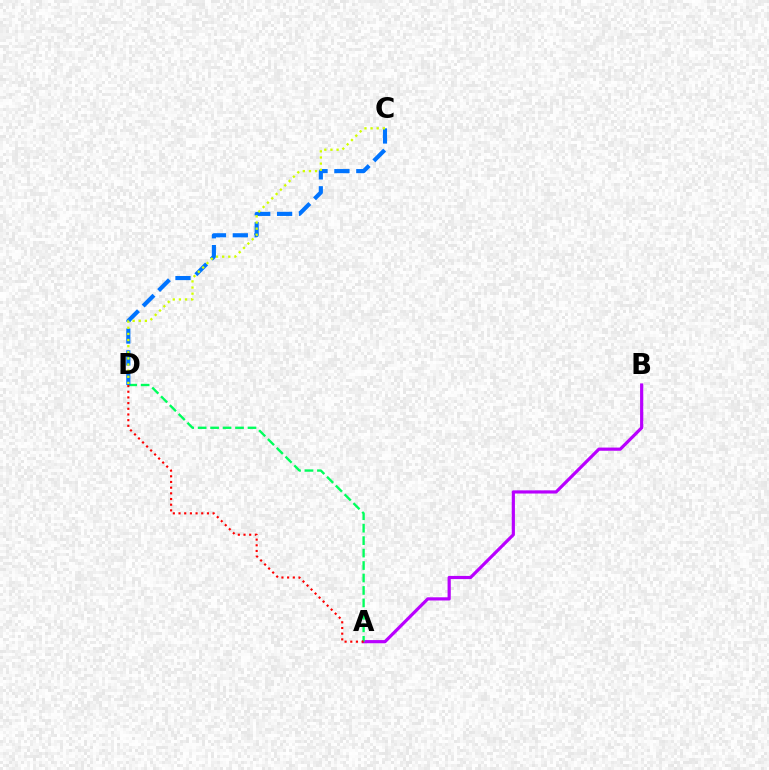{('A', 'B'): [{'color': '#b900ff', 'line_style': 'solid', 'thickness': 2.29}], ('A', 'D'): [{'color': '#00ff5c', 'line_style': 'dashed', 'thickness': 1.69}, {'color': '#ff0000', 'line_style': 'dotted', 'thickness': 1.54}], ('C', 'D'): [{'color': '#0074ff', 'line_style': 'dashed', 'thickness': 2.97}, {'color': '#d1ff00', 'line_style': 'dotted', 'thickness': 1.66}]}